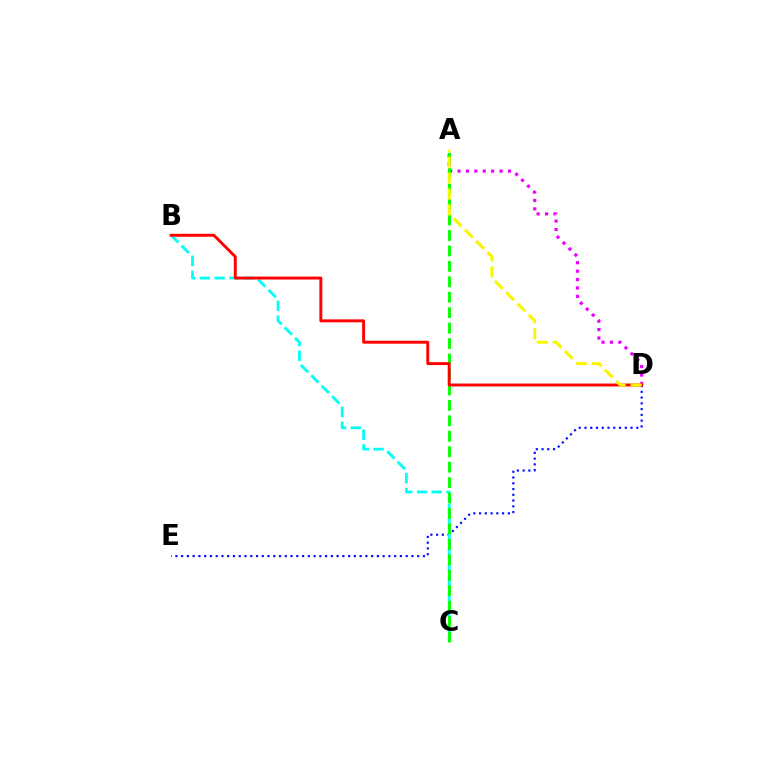{('D', 'E'): [{'color': '#0010ff', 'line_style': 'dotted', 'thickness': 1.56}], ('A', 'D'): [{'color': '#ee00ff', 'line_style': 'dotted', 'thickness': 2.29}, {'color': '#fcf500', 'line_style': 'dashed', 'thickness': 2.16}], ('B', 'C'): [{'color': '#00fff6', 'line_style': 'dashed', 'thickness': 2.0}], ('A', 'C'): [{'color': '#08ff00', 'line_style': 'dashed', 'thickness': 2.1}], ('B', 'D'): [{'color': '#ff0000', 'line_style': 'solid', 'thickness': 2.1}]}